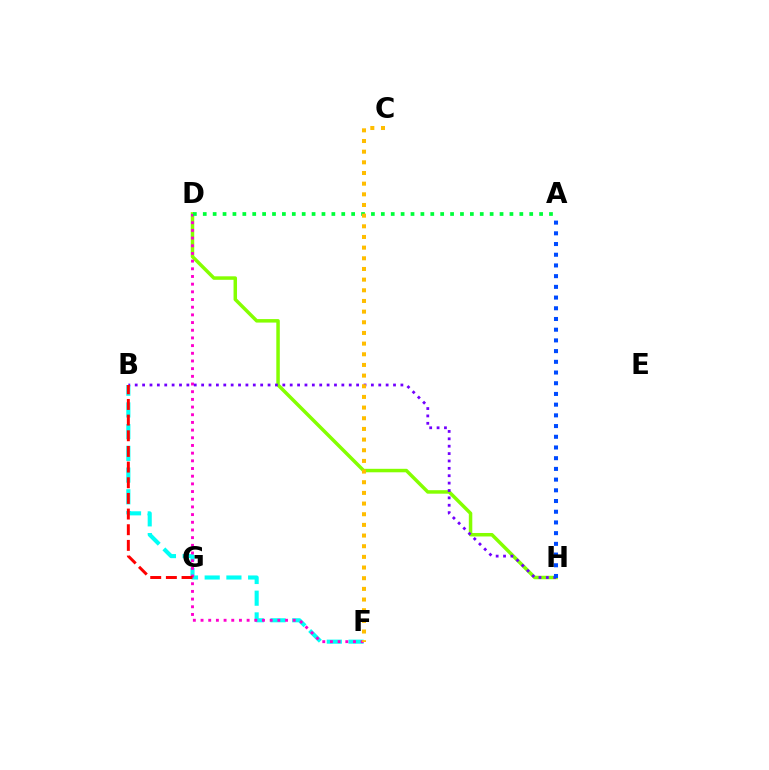{('D', 'H'): [{'color': '#84ff00', 'line_style': 'solid', 'thickness': 2.51}], ('B', 'F'): [{'color': '#00fff6', 'line_style': 'dashed', 'thickness': 2.95}], ('D', 'F'): [{'color': '#ff00cf', 'line_style': 'dotted', 'thickness': 2.09}], ('B', 'H'): [{'color': '#7200ff', 'line_style': 'dotted', 'thickness': 2.01}], ('A', 'H'): [{'color': '#004bff', 'line_style': 'dotted', 'thickness': 2.91}], ('B', 'G'): [{'color': '#ff0000', 'line_style': 'dashed', 'thickness': 2.13}], ('A', 'D'): [{'color': '#00ff39', 'line_style': 'dotted', 'thickness': 2.69}], ('C', 'F'): [{'color': '#ffbd00', 'line_style': 'dotted', 'thickness': 2.9}]}